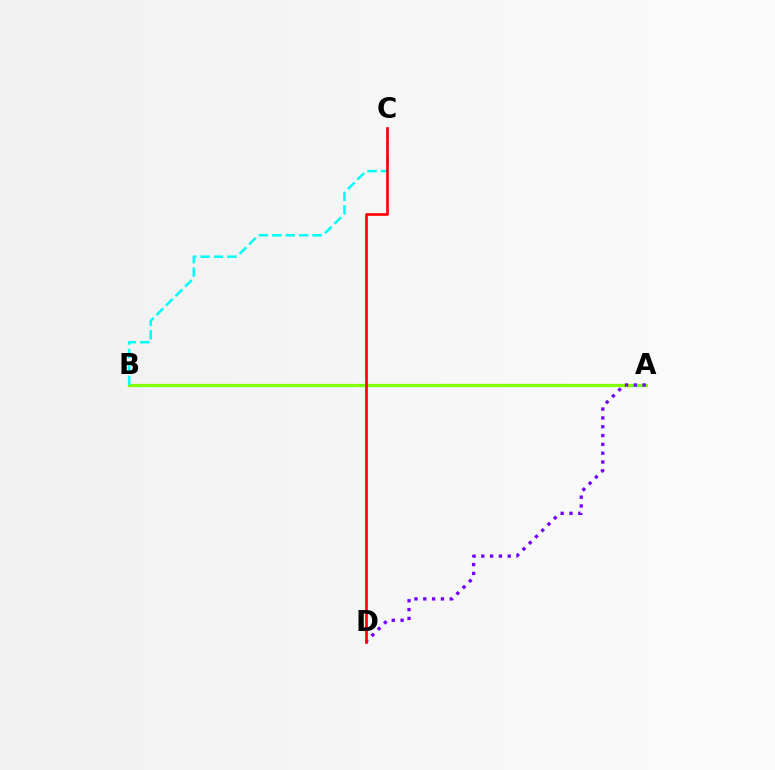{('A', 'B'): [{'color': '#84ff00', 'line_style': 'solid', 'thickness': 2.34}], ('A', 'D'): [{'color': '#7200ff', 'line_style': 'dotted', 'thickness': 2.4}], ('B', 'C'): [{'color': '#00fff6', 'line_style': 'dashed', 'thickness': 1.82}], ('C', 'D'): [{'color': '#ff0000', 'line_style': 'solid', 'thickness': 1.93}]}